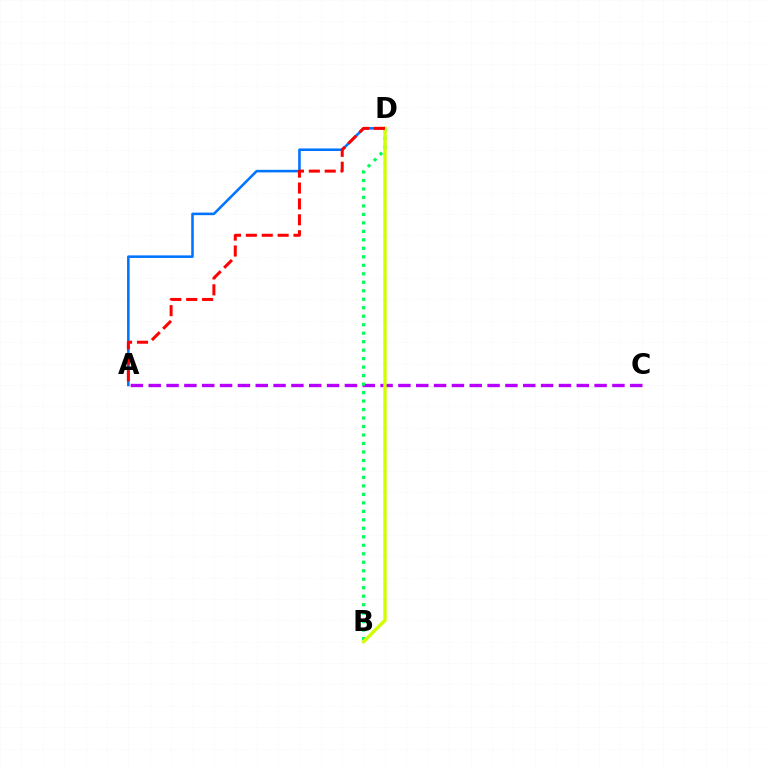{('A', 'D'): [{'color': '#0074ff', 'line_style': 'solid', 'thickness': 1.85}, {'color': '#ff0000', 'line_style': 'dashed', 'thickness': 2.16}], ('A', 'C'): [{'color': '#b900ff', 'line_style': 'dashed', 'thickness': 2.42}], ('B', 'D'): [{'color': '#00ff5c', 'line_style': 'dotted', 'thickness': 2.31}, {'color': '#d1ff00', 'line_style': 'solid', 'thickness': 2.43}]}